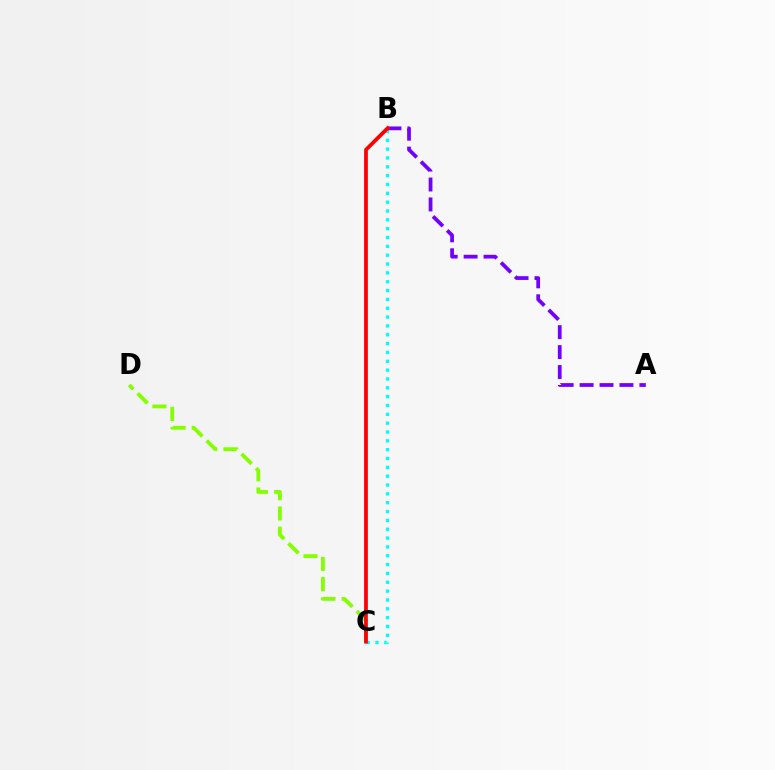{('C', 'D'): [{'color': '#84ff00', 'line_style': 'dashed', 'thickness': 2.75}], ('B', 'C'): [{'color': '#00fff6', 'line_style': 'dotted', 'thickness': 2.4}, {'color': '#ff0000', 'line_style': 'solid', 'thickness': 2.7}], ('A', 'B'): [{'color': '#7200ff', 'line_style': 'dashed', 'thickness': 2.71}]}